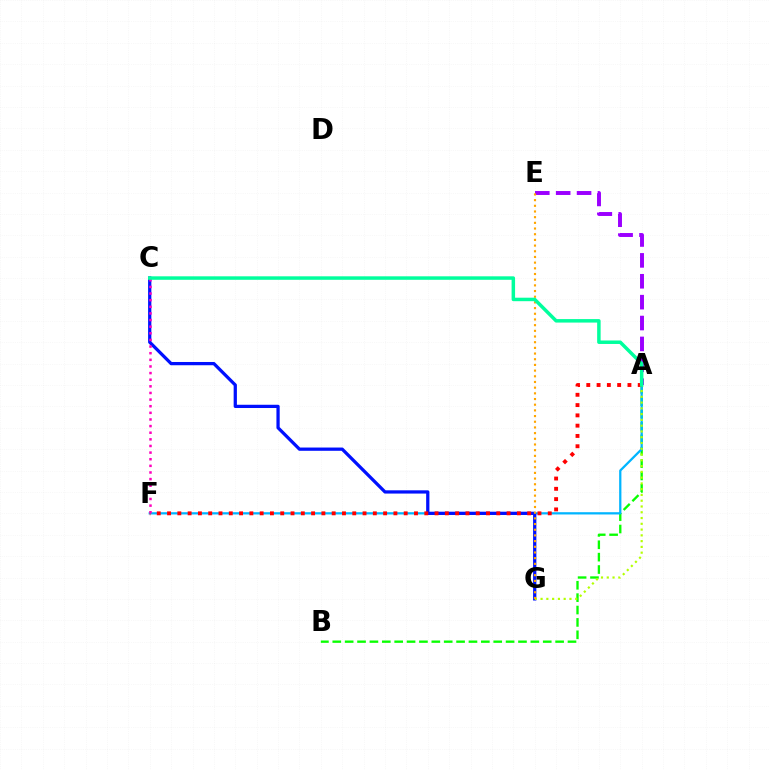{('A', 'E'): [{'color': '#9b00ff', 'line_style': 'dashed', 'thickness': 2.84}], ('A', 'B'): [{'color': '#08ff00', 'line_style': 'dashed', 'thickness': 1.68}], ('A', 'F'): [{'color': '#00b5ff', 'line_style': 'solid', 'thickness': 1.63}, {'color': '#ff0000', 'line_style': 'dotted', 'thickness': 2.8}], ('C', 'G'): [{'color': '#0010ff', 'line_style': 'solid', 'thickness': 2.34}], ('C', 'F'): [{'color': '#ff00bd', 'line_style': 'dotted', 'thickness': 1.8}], ('A', 'G'): [{'color': '#b3ff00', 'line_style': 'dotted', 'thickness': 1.57}], ('E', 'G'): [{'color': '#ffa500', 'line_style': 'dotted', 'thickness': 1.54}], ('A', 'C'): [{'color': '#00ff9d', 'line_style': 'solid', 'thickness': 2.51}]}